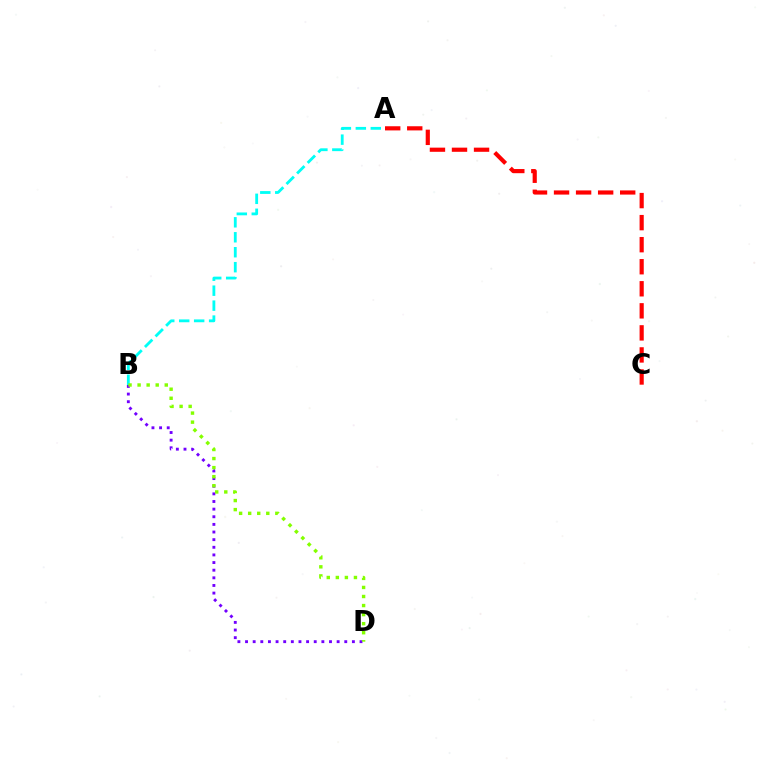{('A', 'C'): [{'color': '#ff0000', 'line_style': 'dashed', 'thickness': 3.0}], ('A', 'B'): [{'color': '#00fff6', 'line_style': 'dashed', 'thickness': 2.03}], ('B', 'D'): [{'color': '#7200ff', 'line_style': 'dotted', 'thickness': 2.07}, {'color': '#84ff00', 'line_style': 'dotted', 'thickness': 2.46}]}